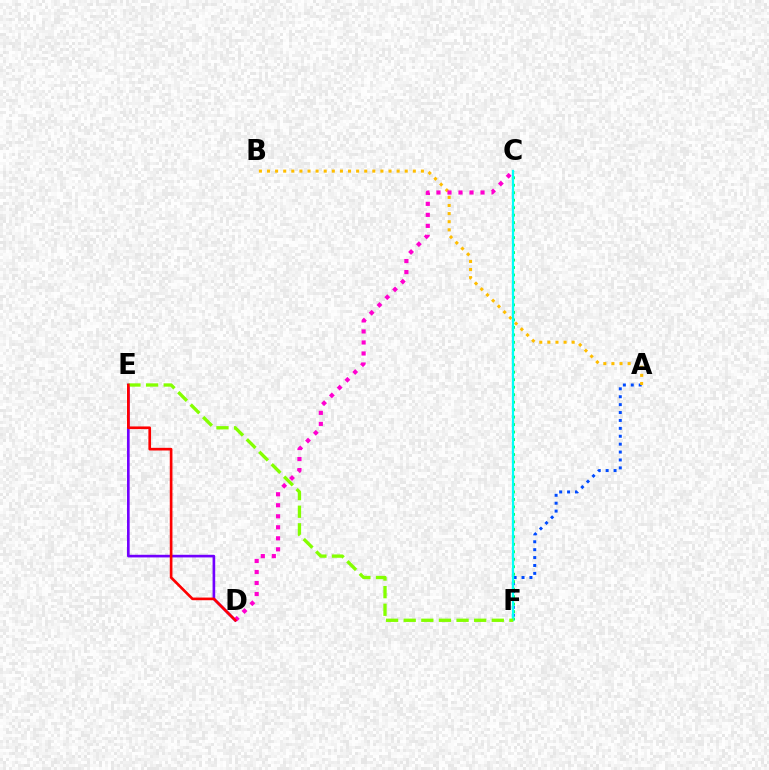{('A', 'F'): [{'color': '#004bff', 'line_style': 'dotted', 'thickness': 2.15}], ('A', 'B'): [{'color': '#ffbd00', 'line_style': 'dotted', 'thickness': 2.2}], ('C', 'F'): [{'color': '#00ff39', 'line_style': 'dotted', 'thickness': 2.03}, {'color': '#00fff6', 'line_style': 'solid', 'thickness': 1.63}], ('D', 'E'): [{'color': '#7200ff', 'line_style': 'solid', 'thickness': 1.9}, {'color': '#ff0000', 'line_style': 'solid', 'thickness': 1.92}], ('E', 'F'): [{'color': '#84ff00', 'line_style': 'dashed', 'thickness': 2.39}], ('C', 'D'): [{'color': '#ff00cf', 'line_style': 'dotted', 'thickness': 2.99}]}